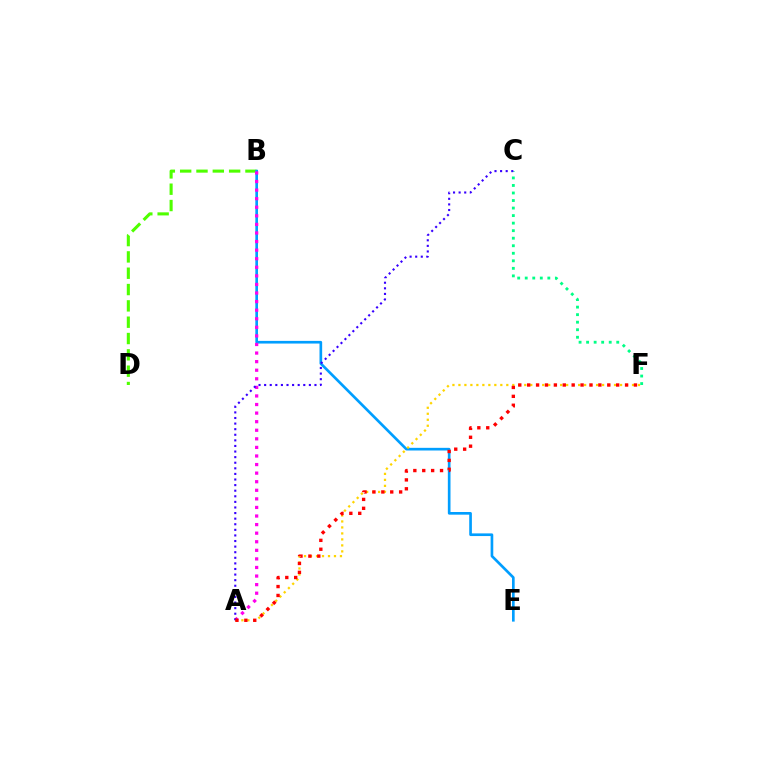{('B', 'D'): [{'color': '#4fff00', 'line_style': 'dashed', 'thickness': 2.22}], ('B', 'E'): [{'color': '#009eff', 'line_style': 'solid', 'thickness': 1.92}], ('A', 'B'): [{'color': '#ff00ed', 'line_style': 'dotted', 'thickness': 2.33}], ('A', 'F'): [{'color': '#ffd500', 'line_style': 'dotted', 'thickness': 1.63}, {'color': '#ff0000', 'line_style': 'dotted', 'thickness': 2.42}], ('C', 'F'): [{'color': '#00ff86', 'line_style': 'dotted', 'thickness': 2.05}], ('A', 'C'): [{'color': '#3700ff', 'line_style': 'dotted', 'thickness': 1.52}]}